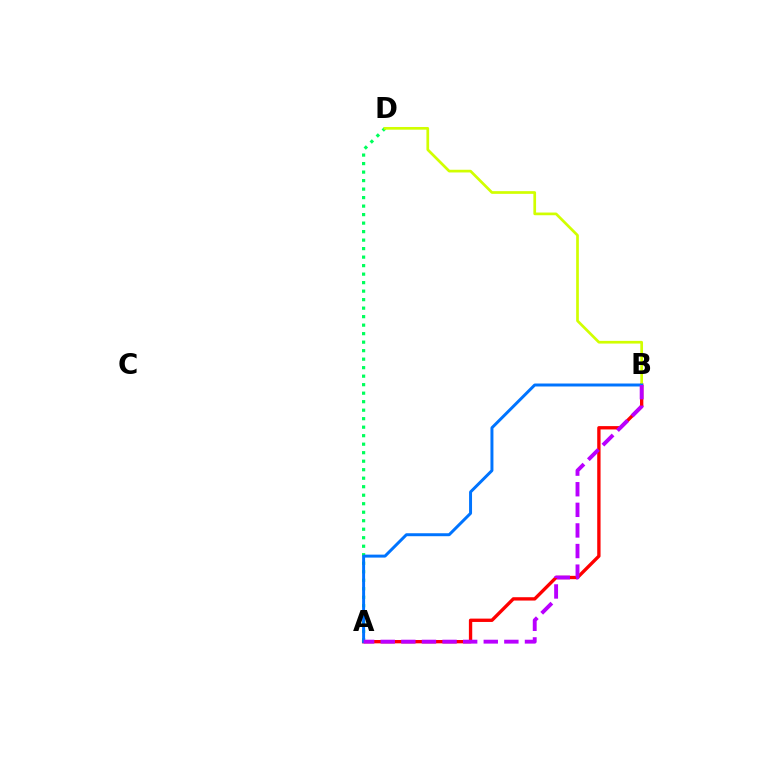{('A', 'B'): [{'color': '#ff0000', 'line_style': 'solid', 'thickness': 2.41}, {'color': '#0074ff', 'line_style': 'solid', 'thickness': 2.14}, {'color': '#b900ff', 'line_style': 'dashed', 'thickness': 2.8}], ('A', 'D'): [{'color': '#00ff5c', 'line_style': 'dotted', 'thickness': 2.31}], ('B', 'D'): [{'color': '#d1ff00', 'line_style': 'solid', 'thickness': 1.94}]}